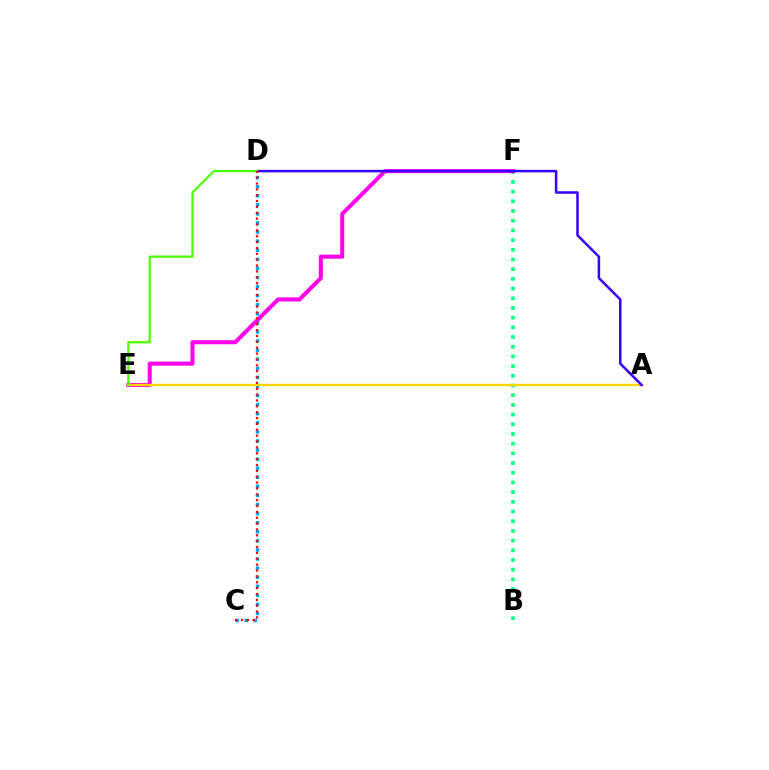{('C', 'D'): [{'color': '#009eff', 'line_style': 'dotted', 'thickness': 2.47}, {'color': '#ff0000', 'line_style': 'dotted', 'thickness': 1.59}], ('B', 'F'): [{'color': '#00ff86', 'line_style': 'dotted', 'thickness': 2.63}], ('E', 'F'): [{'color': '#ff00ed', 'line_style': 'solid', 'thickness': 2.91}], ('A', 'E'): [{'color': '#ffd500', 'line_style': 'solid', 'thickness': 1.7}], ('A', 'D'): [{'color': '#3700ff', 'line_style': 'solid', 'thickness': 1.81}], ('D', 'E'): [{'color': '#4fff00', 'line_style': 'solid', 'thickness': 1.63}]}